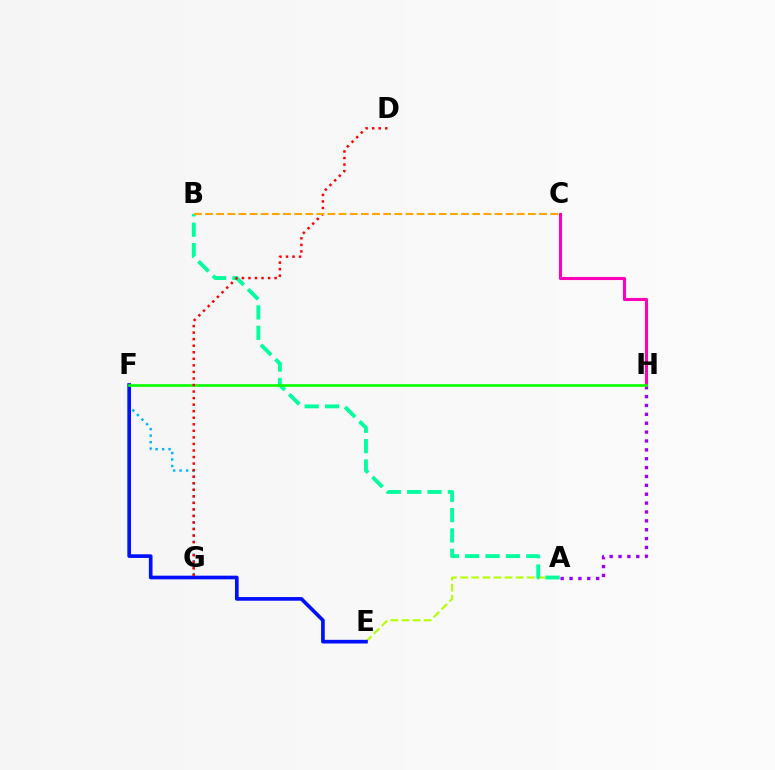{('F', 'G'): [{'color': '#00b5ff', 'line_style': 'dotted', 'thickness': 1.76}], ('A', 'H'): [{'color': '#9b00ff', 'line_style': 'dotted', 'thickness': 2.41}], ('A', 'E'): [{'color': '#b3ff00', 'line_style': 'dashed', 'thickness': 1.51}], ('A', 'B'): [{'color': '#00ff9d', 'line_style': 'dashed', 'thickness': 2.77}], ('E', 'F'): [{'color': '#0010ff', 'line_style': 'solid', 'thickness': 2.64}], ('C', 'H'): [{'color': '#ff00bd', 'line_style': 'solid', 'thickness': 2.22}], ('F', 'H'): [{'color': '#08ff00', 'line_style': 'solid', 'thickness': 1.91}], ('D', 'G'): [{'color': '#ff0000', 'line_style': 'dotted', 'thickness': 1.78}], ('B', 'C'): [{'color': '#ffa500', 'line_style': 'dashed', 'thickness': 1.51}]}